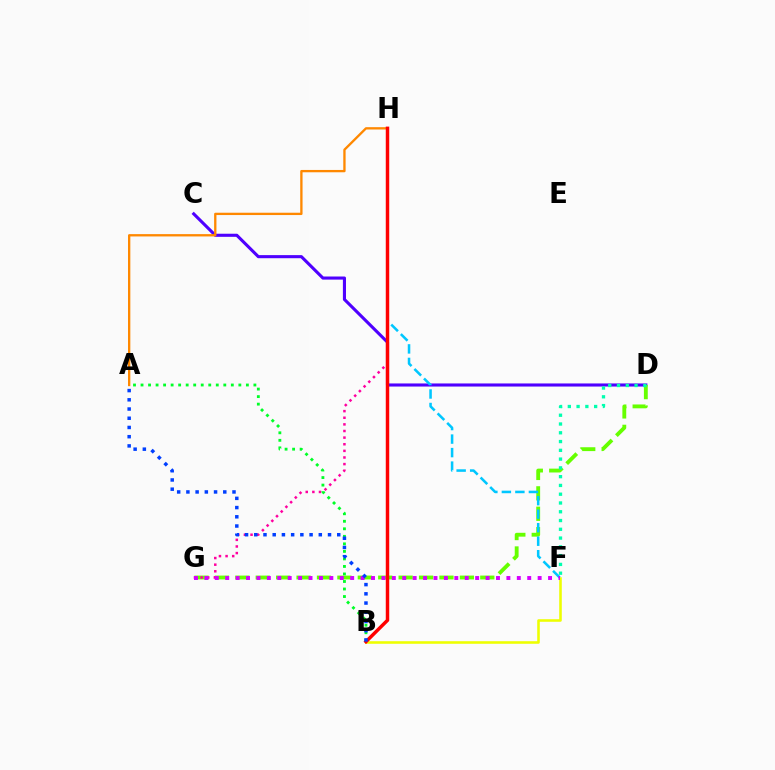{('B', 'F'): [{'color': '#eeff00', 'line_style': 'solid', 'thickness': 1.85}], ('C', 'D'): [{'color': '#4f00ff', 'line_style': 'solid', 'thickness': 2.23}], ('D', 'G'): [{'color': '#66ff00', 'line_style': 'dashed', 'thickness': 2.77}], ('D', 'F'): [{'color': '#00ffaf', 'line_style': 'dotted', 'thickness': 2.38}], ('G', 'H'): [{'color': '#ff00a0', 'line_style': 'dotted', 'thickness': 1.8}], ('A', 'H'): [{'color': '#ff8800', 'line_style': 'solid', 'thickness': 1.67}], ('F', 'H'): [{'color': '#00c7ff', 'line_style': 'dashed', 'thickness': 1.84}], ('A', 'B'): [{'color': '#00ff27', 'line_style': 'dotted', 'thickness': 2.04}, {'color': '#003fff', 'line_style': 'dotted', 'thickness': 2.51}], ('B', 'H'): [{'color': '#ff0000', 'line_style': 'solid', 'thickness': 2.48}], ('F', 'G'): [{'color': '#d600ff', 'line_style': 'dotted', 'thickness': 2.83}]}